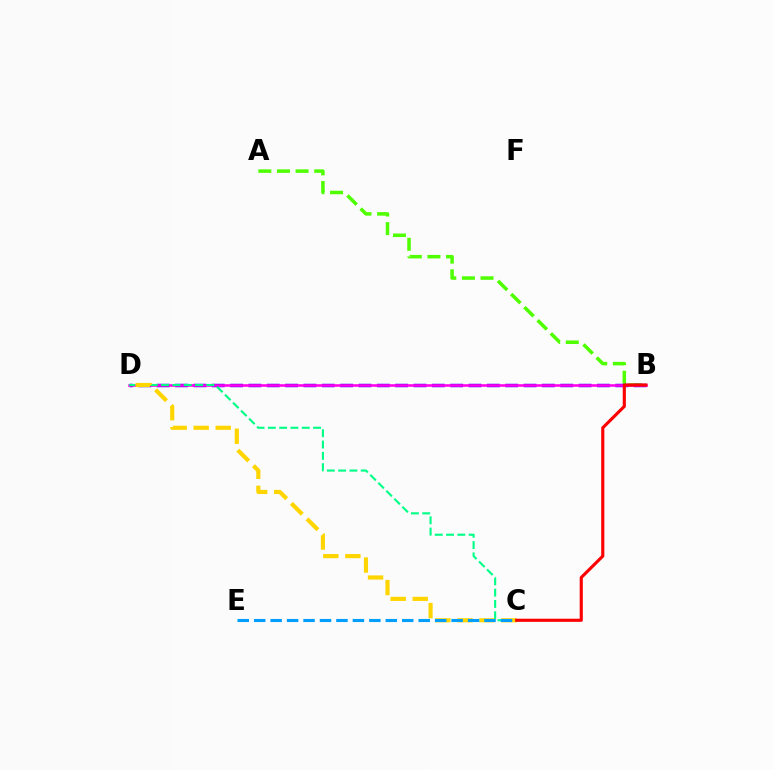{('A', 'B'): [{'color': '#4fff00', 'line_style': 'dashed', 'thickness': 2.53}], ('B', 'D'): [{'color': '#3700ff', 'line_style': 'dashed', 'thickness': 2.49}, {'color': '#ff00ed', 'line_style': 'solid', 'thickness': 1.86}], ('C', 'D'): [{'color': '#00ff86', 'line_style': 'dashed', 'thickness': 1.54}, {'color': '#ffd500', 'line_style': 'dashed', 'thickness': 2.99}], ('C', 'E'): [{'color': '#009eff', 'line_style': 'dashed', 'thickness': 2.23}], ('B', 'C'): [{'color': '#ff0000', 'line_style': 'solid', 'thickness': 2.25}]}